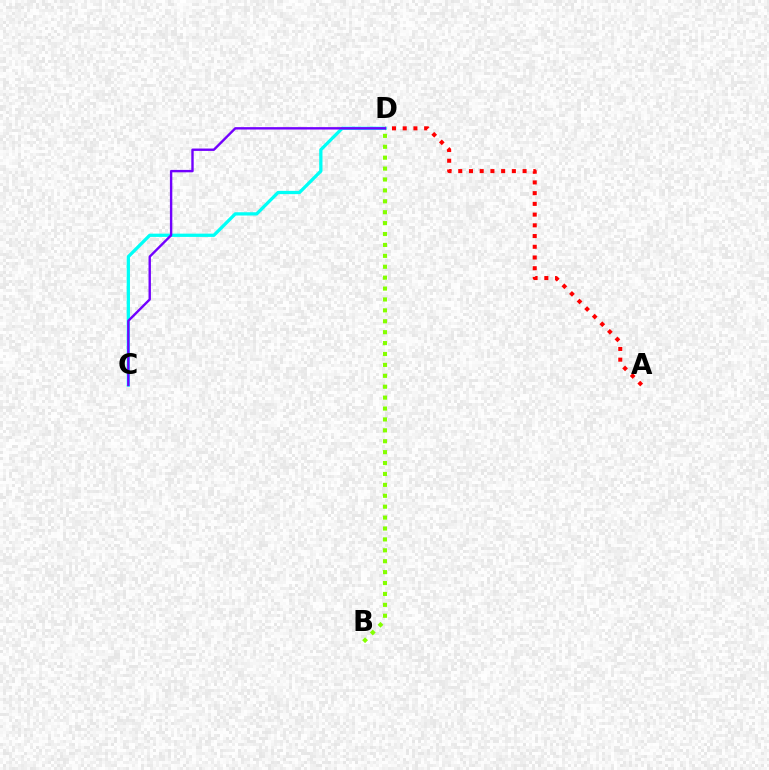{('C', 'D'): [{'color': '#00fff6', 'line_style': 'solid', 'thickness': 2.36}, {'color': '#7200ff', 'line_style': 'solid', 'thickness': 1.72}], ('A', 'D'): [{'color': '#ff0000', 'line_style': 'dotted', 'thickness': 2.91}], ('B', 'D'): [{'color': '#84ff00', 'line_style': 'dotted', 'thickness': 2.96}]}